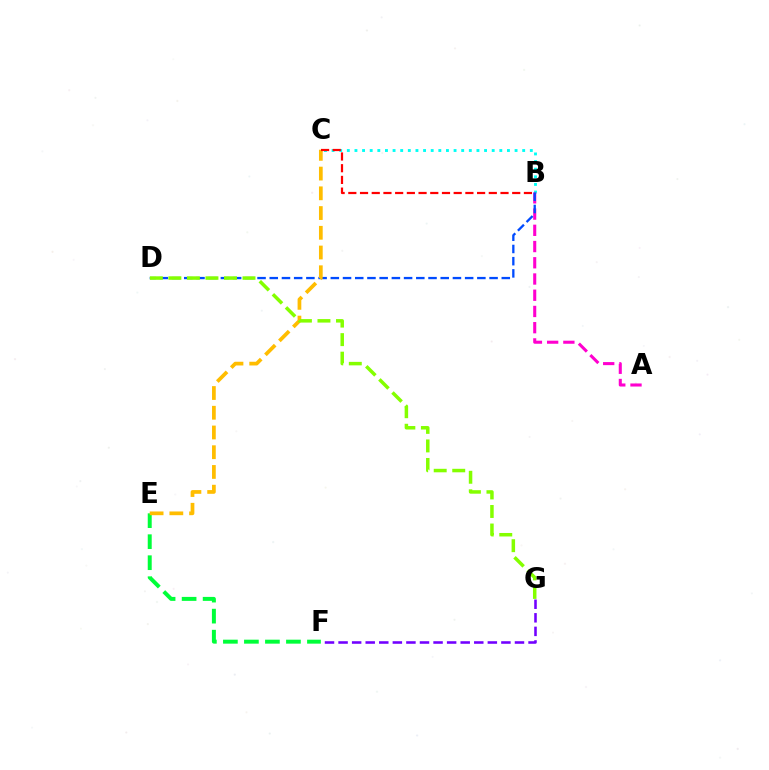{('B', 'C'): [{'color': '#00fff6', 'line_style': 'dotted', 'thickness': 2.07}, {'color': '#ff0000', 'line_style': 'dashed', 'thickness': 1.59}], ('F', 'G'): [{'color': '#7200ff', 'line_style': 'dashed', 'thickness': 1.84}], ('E', 'F'): [{'color': '#00ff39', 'line_style': 'dashed', 'thickness': 2.85}], ('A', 'B'): [{'color': '#ff00cf', 'line_style': 'dashed', 'thickness': 2.2}], ('B', 'D'): [{'color': '#004bff', 'line_style': 'dashed', 'thickness': 1.66}], ('C', 'E'): [{'color': '#ffbd00', 'line_style': 'dashed', 'thickness': 2.68}], ('D', 'G'): [{'color': '#84ff00', 'line_style': 'dashed', 'thickness': 2.52}]}